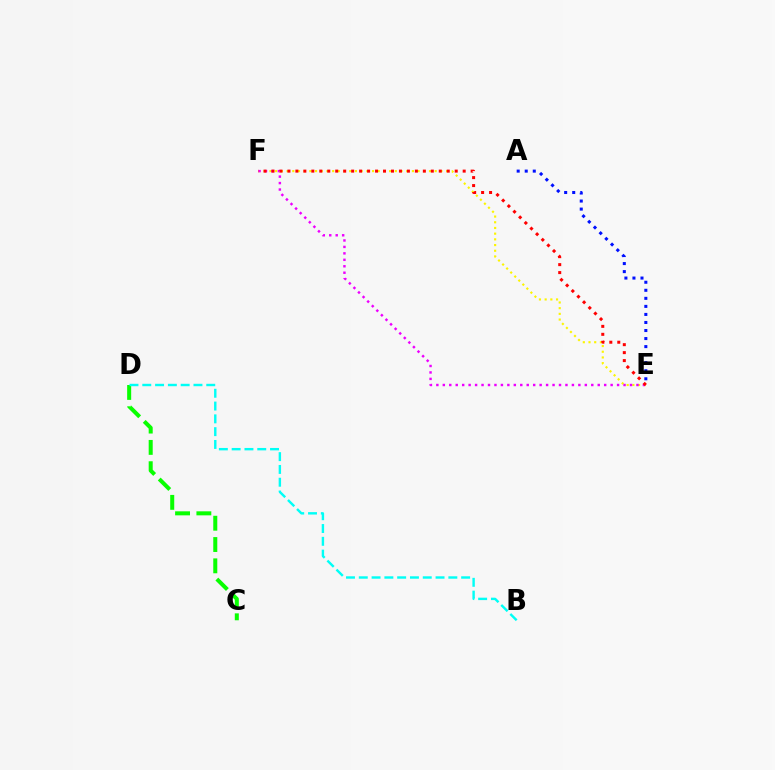{('E', 'F'): [{'color': '#fcf500', 'line_style': 'dotted', 'thickness': 1.55}, {'color': '#ee00ff', 'line_style': 'dotted', 'thickness': 1.75}, {'color': '#ff0000', 'line_style': 'dotted', 'thickness': 2.16}], ('C', 'D'): [{'color': '#08ff00', 'line_style': 'dashed', 'thickness': 2.89}], ('B', 'D'): [{'color': '#00fff6', 'line_style': 'dashed', 'thickness': 1.74}], ('A', 'E'): [{'color': '#0010ff', 'line_style': 'dotted', 'thickness': 2.19}]}